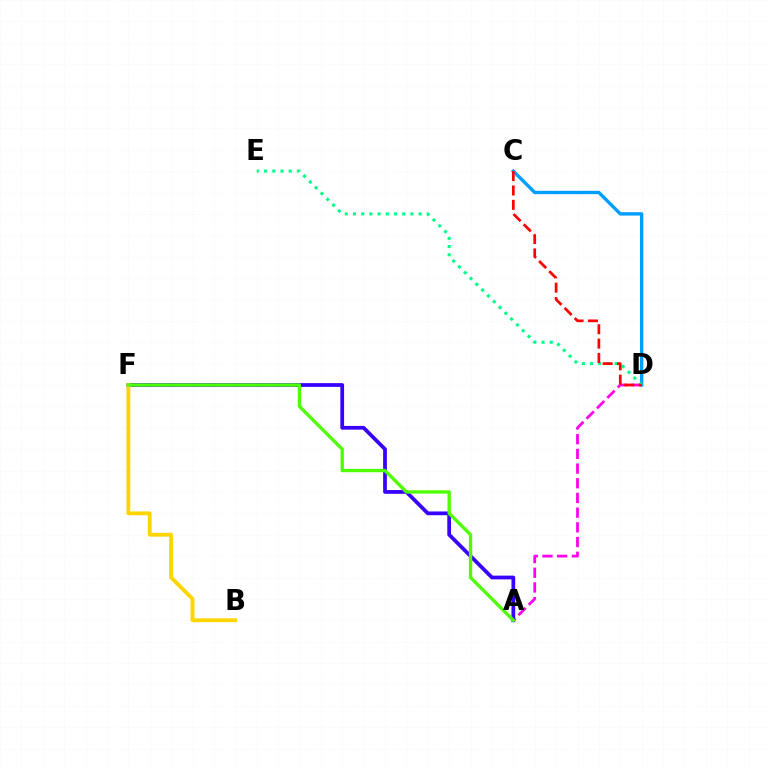{('A', 'D'): [{'color': '#ff00ed', 'line_style': 'dashed', 'thickness': 2.0}], ('C', 'D'): [{'color': '#009eff', 'line_style': 'solid', 'thickness': 2.42}, {'color': '#ff0000', 'line_style': 'dashed', 'thickness': 1.95}], ('D', 'E'): [{'color': '#00ff86', 'line_style': 'dotted', 'thickness': 2.23}], ('A', 'F'): [{'color': '#3700ff', 'line_style': 'solid', 'thickness': 2.69}, {'color': '#4fff00', 'line_style': 'solid', 'thickness': 2.4}], ('B', 'F'): [{'color': '#ffd500', 'line_style': 'solid', 'thickness': 2.76}]}